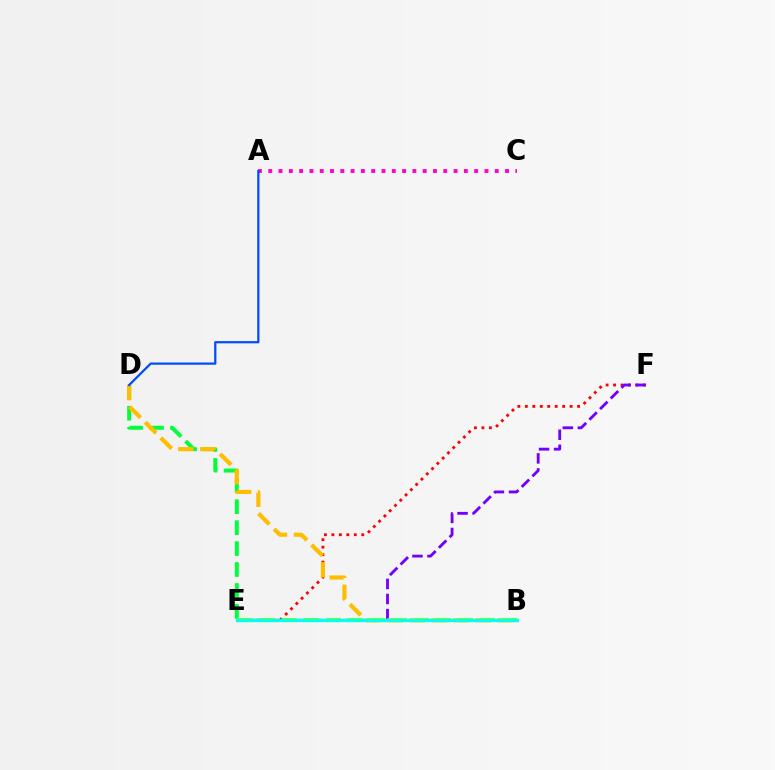{('D', 'E'): [{'color': '#00ff39', 'line_style': 'dashed', 'thickness': 2.85}], ('E', 'F'): [{'color': '#ff0000', 'line_style': 'dotted', 'thickness': 2.03}, {'color': '#7200ff', 'line_style': 'dashed', 'thickness': 2.05}], ('A', 'C'): [{'color': '#ff00cf', 'line_style': 'dotted', 'thickness': 2.8}], ('B', 'D'): [{'color': '#ffbd00', 'line_style': 'dashed', 'thickness': 2.99}], ('B', 'E'): [{'color': '#84ff00', 'line_style': 'dashed', 'thickness': 2.99}, {'color': '#00fff6', 'line_style': 'solid', 'thickness': 2.37}], ('A', 'D'): [{'color': '#004bff', 'line_style': 'solid', 'thickness': 1.6}]}